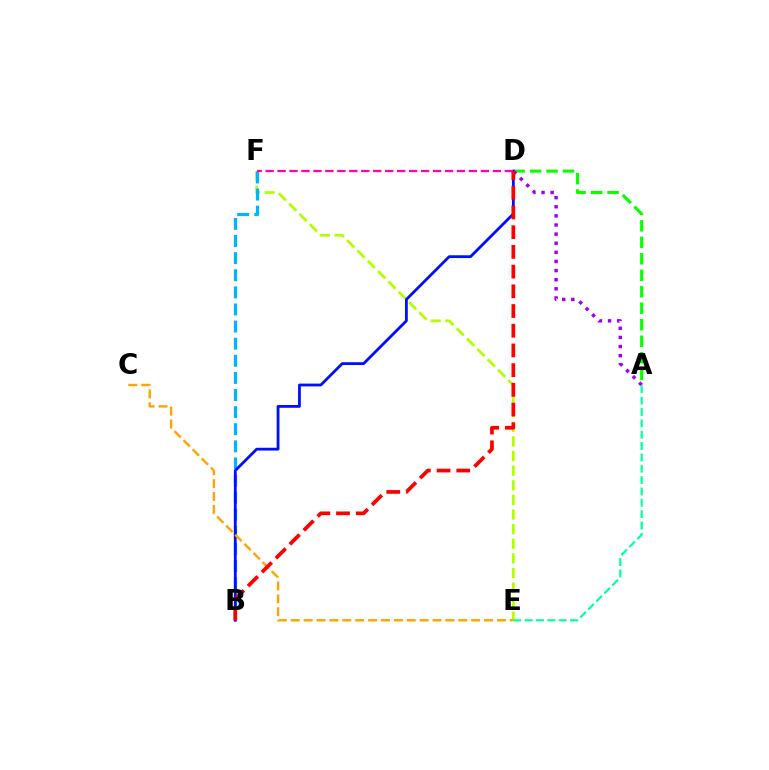{('E', 'F'): [{'color': '#b3ff00', 'line_style': 'dashed', 'thickness': 1.99}], ('A', 'D'): [{'color': '#08ff00', 'line_style': 'dashed', 'thickness': 2.24}, {'color': '#9b00ff', 'line_style': 'dotted', 'thickness': 2.48}], ('B', 'F'): [{'color': '#00b5ff', 'line_style': 'dashed', 'thickness': 2.32}], ('B', 'D'): [{'color': '#0010ff', 'line_style': 'solid', 'thickness': 2.02}, {'color': '#ff0000', 'line_style': 'dashed', 'thickness': 2.68}], ('C', 'E'): [{'color': '#ffa500', 'line_style': 'dashed', 'thickness': 1.75}], ('A', 'E'): [{'color': '#00ff9d', 'line_style': 'dashed', 'thickness': 1.54}], ('D', 'F'): [{'color': '#ff00bd', 'line_style': 'dashed', 'thickness': 1.62}]}